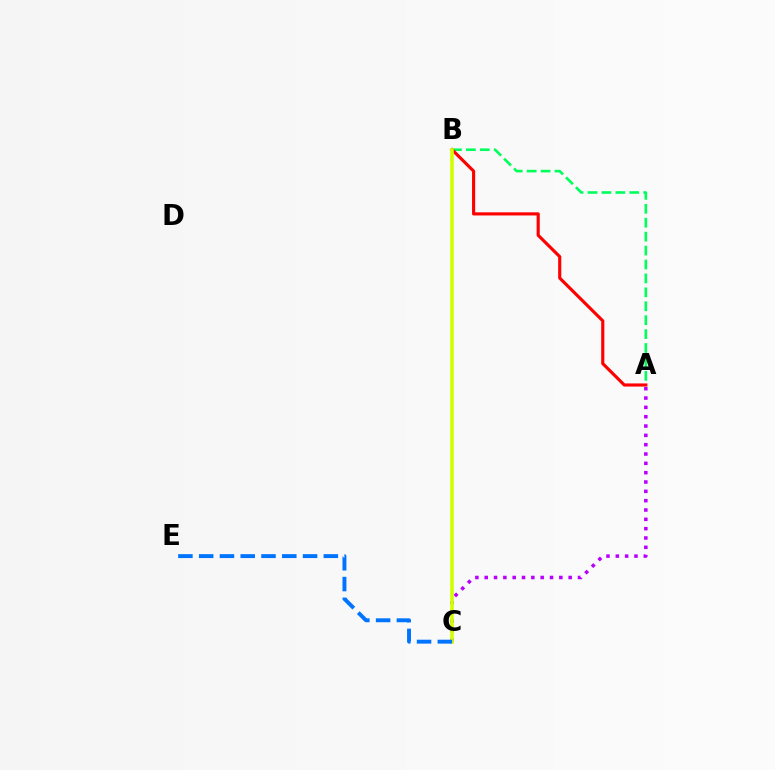{('A', 'C'): [{'color': '#b900ff', 'line_style': 'dotted', 'thickness': 2.53}], ('A', 'B'): [{'color': '#00ff5c', 'line_style': 'dashed', 'thickness': 1.89}, {'color': '#ff0000', 'line_style': 'solid', 'thickness': 2.26}], ('B', 'C'): [{'color': '#d1ff00', 'line_style': 'solid', 'thickness': 2.58}], ('C', 'E'): [{'color': '#0074ff', 'line_style': 'dashed', 'thickness': 2.82}]}